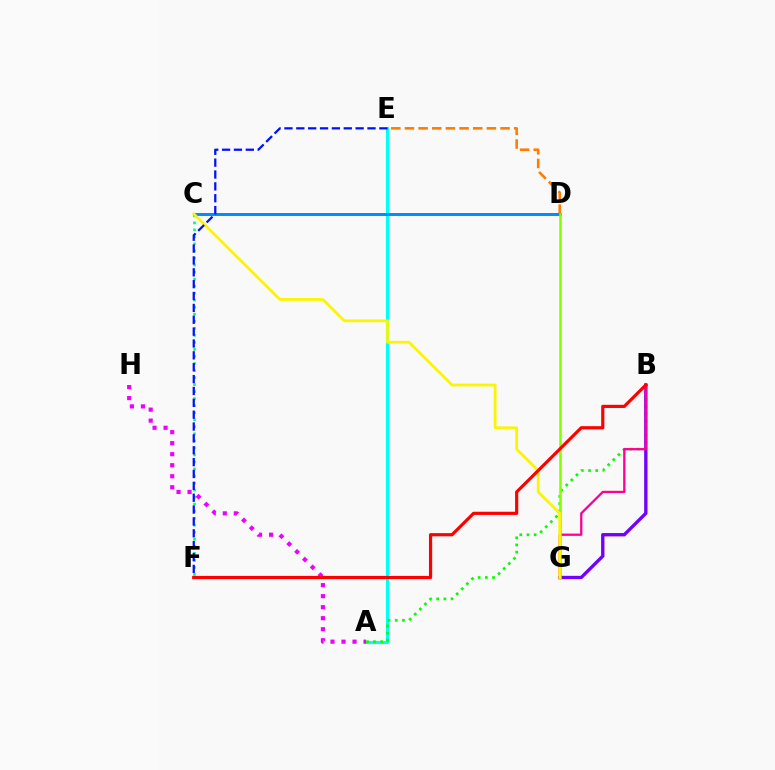{('C', 'F'): [{'color': '#00ff74', 'line_style': 'dotted', 'thickness': 1.91}], ('A', 'E'): [{'color': '#00fff6', 'line_style': 'solid', 'thickness': 2.21}], ('A', 'B'): [{'color': '#08ff00', 'line_style': 'dotted', 'thickness': 1.95}], ('B', 'G'): [{'color': '#7200ff', 'line_style': 'solid', 'thickness': 2.41}, {'color': '#ff0094', 'line_style': 'solid', 'thickness': 1.64}], ('D', 'E'): [{'color': '#ff7c00', 'line_style': 'dashed', 'thickness': 1.86}], ('A', 'H'): [{'color': '#ee00ff', 'line_style': 'dotted', 'thickness': 2.99}], ('C', 'D'): [{'color': '#008cff', 'line_style': 'solid', 'thickness': 2.12}], ('D', 'G'): [{'color': '#84ff00', 'line_style': 'solid', 'thickness': 1.82}], ('C', 'G'): [{'color': '#fcf500', 'line_style': 'solid', 'thickness': 1.99}], ('E', 'F'): [{'color': '#0010ff', 'line_style': 'dashed', 'thickness': 1.61}], ('B', 'F'): [{'color': '#ff0000', 'line_style': 'solid', 'thickness': 2.29}]}